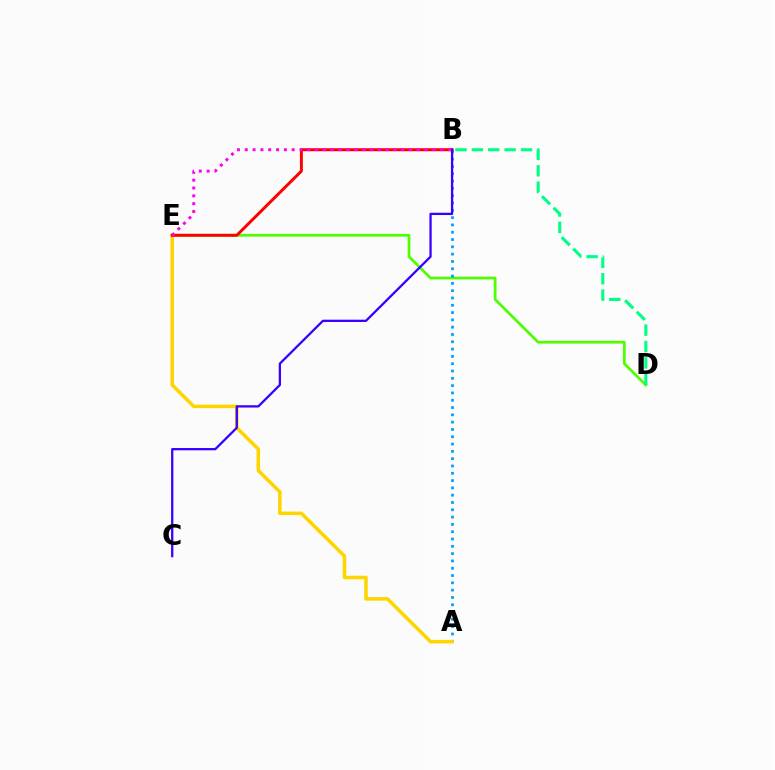{('D', 'E'): [{'color': '#4fff00', 'line_style': 'solid', 'thickness': 1.98}], ('A', 'B'): [{'color': '#009eff', 'line_style': 'dotted', 'thickness': 1.98}], ('A', 'E'): [{'color': '#ffd500', 'line_style': 'solid', 'thickness': 2.54}], ('B', 'E'): [{'color': '#ff0000', 'line_style': 'solid', 'thickness': 2.13}, {'color': '#ff00ed', 'line_style': 'dotted', 'thickness': 2.13}], ('B', 'C'): [{'color': '#3700ff', 'line_style': 'solid', 'thickness': 1.64}], ('B', 'D'): [{'color': '#00ff86', 'line_style': 'dashed', 'thickness': 2.22}]}